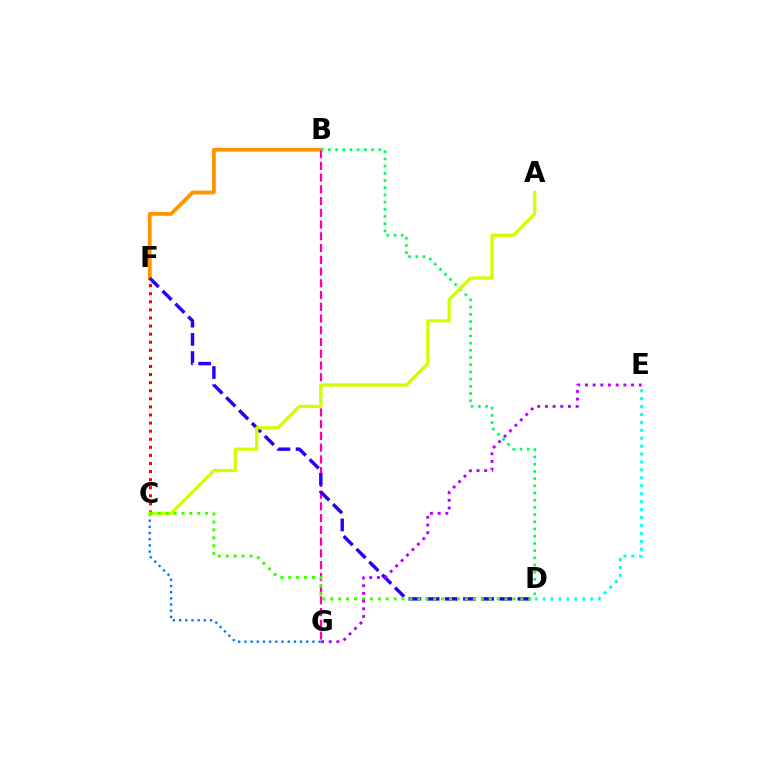{('B', 'F'): [{'color': '#ff9400', 'line_style': 'solid', 'thickness': 2.72}], ('B', 'G'): [{'color': '#ff00ac', 'line_style': 'dashed', 'thickness': 1.6}], ('D', 'F'): [{'color': '#2500ff', 'line_style': 'dashed', 'thickness': 2.47}], ('C', 'G'): [{'color': '#0074ff', 'line_style': 'dotted', 'thickness': 1.68}], ('C', 'F'): [{'color': '#ff0000', 'line_style': 'dotted', 'thickness': 2.2}], ('B', 'D'): [{'color': '#00ff5c', 'line_style': 'dotted', 'thickness': 1.96}], ('D', 'E'): [{'color': '#00fff6', 'line_style': 'dotted', 'thickness': 2.15}], ('A', 'C'): [{'color': '#d1ff00', 'line_style': 'solid', 'thickness': 2.34}], ('C', 'D'): [{'color': '#3dff00', 'line_style': 'dotted', 'thickness': 2.15}], ('E', 'G'): [{'color': '#b900ff', 'line_style': 'dotted', 'thickness': 2.09}]}